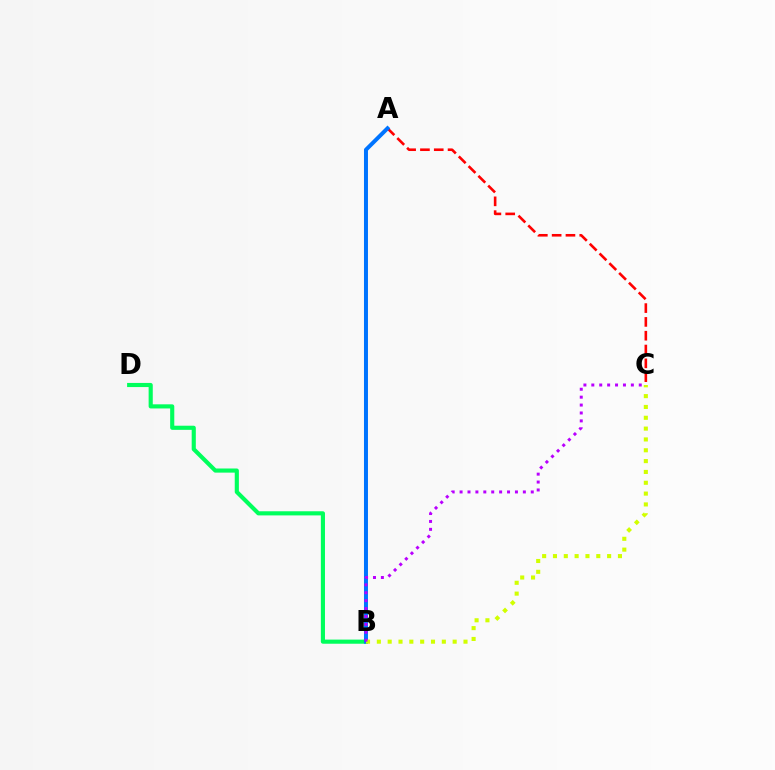{('A', 'C'): [{'color': '#ff0000', 'line_style': 'dashed', 'thickness': 1.88}], ('B', 'D'): [{'color': '#00ff5c', 'line_style': 'solid', 'thickness': 2.97}], ('A', 'B'): [{'color': '#0074ff', 'line_style': 'solid', 'thickness': 2.87}], ('B', 'C'): [{'color': '#d1ff00', 'line_style': 'dotted', 'thickness': 2.94}, {'color': '#b900ff', 'line_style': 'dotted', 'thickness': 2.15}]}